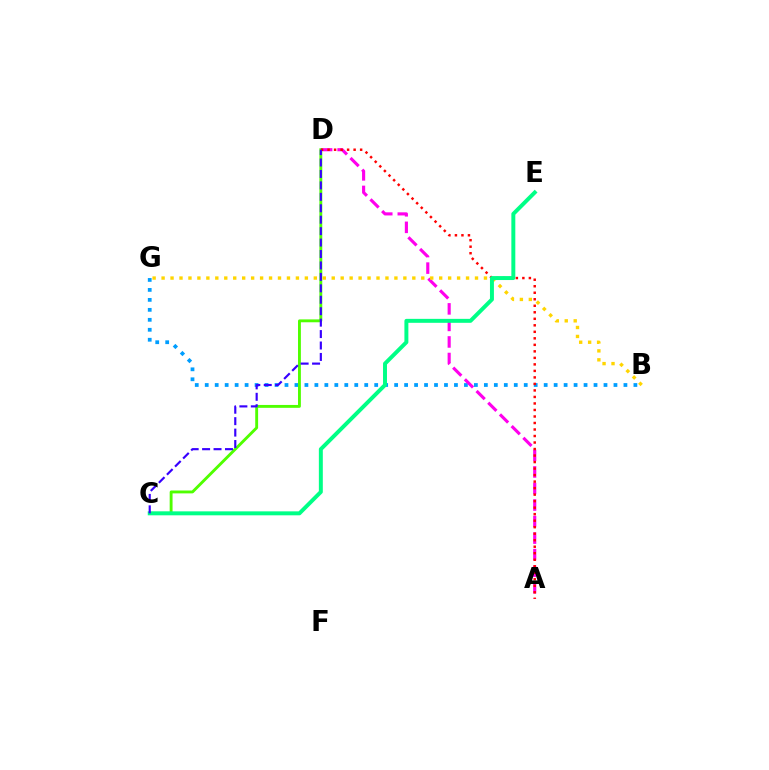{('B', 'G'): [{'color': '#009eff', 'line_style': 'dotted', 'thickness': 2.71}, {'color': '#ffd500', 'line_style': 'dotted', 'thickness': 2.43}], ('A', 'D'): [{'color': '#ff00ed', 'line_style': 'dashed', 'thickness': 2.25}, {'color': '#ff0000', 'line_style': 'dotted', 'thickness': 1.77}], ('C', 'D'): [{'color': '#4fff00', 'line_style': 'solid', 'thickness': 2.07}, {'color': '#3700ff', 'line_style': 'dashed', 'thickness': 1.55}], ('C', 'E'): [{'color': '#00ff86', 'line_style': 'solid', 'thickness': 2.85}]}